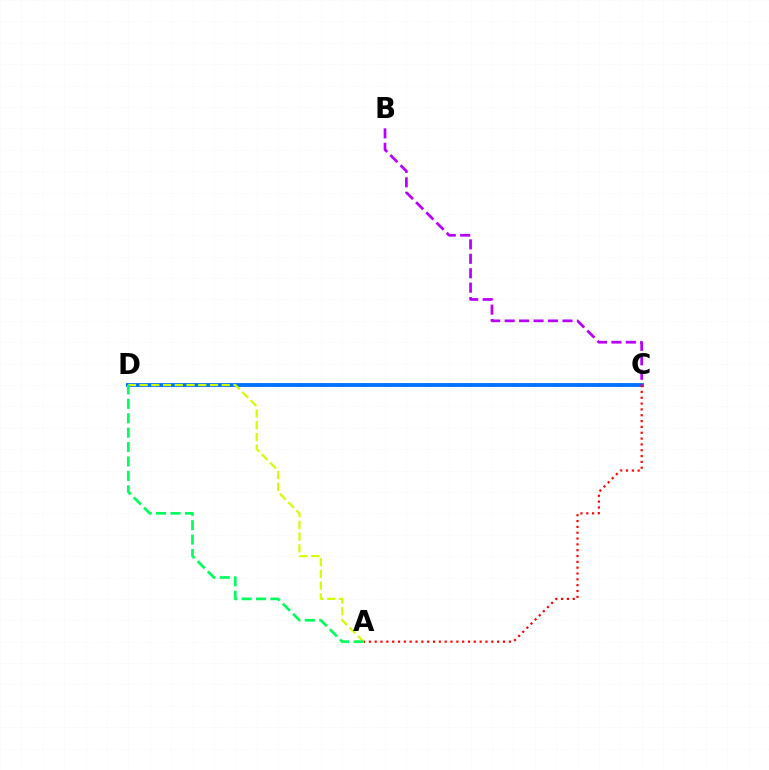{('C', 'D'): [{'color': '#0074ff', 'line_style': 'solid', 'thickness': 2.79}], ('B', 'C'): [{'color': '#b900ff', 'line_style': 'dashed', 'thickness': 1.96}], ('A', 'C'): [{'color': '#ff0000', 'line_style': 'dotted', 'thickness': 1.58}], ('A', 'D'): [{'color': '#d1ff00', 'line_style': 'dashed', 'thickness': 1.59}, {'color': '#00ff5c', 'line_style': 'dashed', 'thickness': 1.96}]}